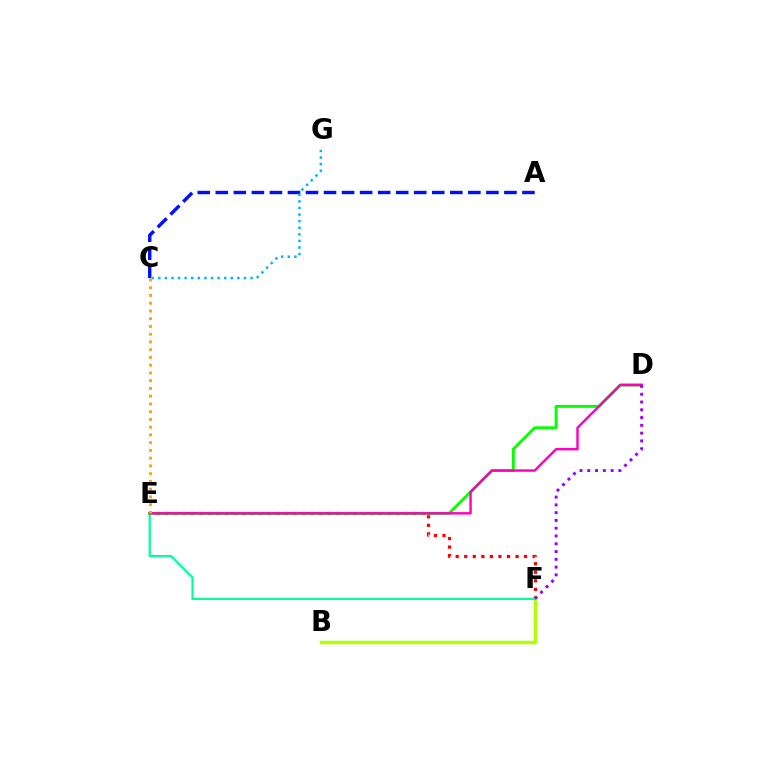{('E', 'F'): [{'color': '#ff0000', 'line_style': 'dotted', 'thickness': 2.32}, {'color': '#00ff9d', 'line_style': 'solid', 'thickness': 1.59}], ('B', 'F'): [{'color': '#b3ff00', 'line_style': 'solid', 'thickness': 2.48}], ('A', 'C'): [{'color': '#0010ff', 'line_style': 'dashed', 'thickness': 2.45}], ('C', 'G'): [{'color': '#00b5ff', 'line_style': 'dotted', 'thickness': 1.79}], ('D', 'E'): [{'color': '#08ff00', 'line_style': 'solid', 'thickness': 2.11}, {'color': '#ff00bd', 'line_style': 'solid', 'thickness': 1.75}], ('D', 'F'): [{'color': '#9b00ff', 'line_style': 'dotted', 'thickness': 2.11}], ('C', 'E'): [{'color': '#ffa500', 'line_style': 'dotted', 'thickness': 2.11}]}